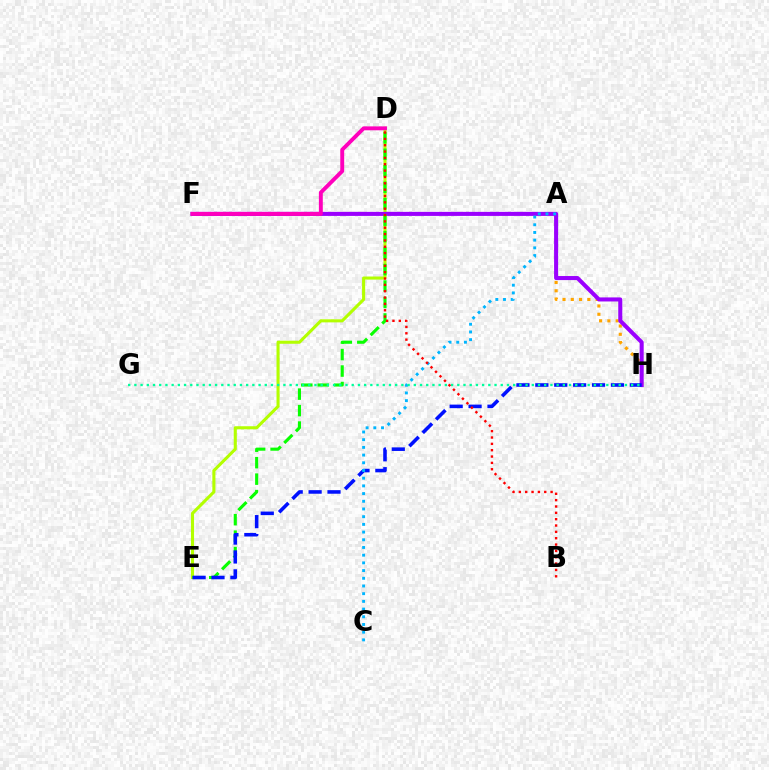{('A', 'H'): [{'color': '#ffa500', 'line_style': 'dotted', 'thickness': 2.25}], ('D', 'E'): [{'color': '#b3ff00', 'line_style': 'solid', 'thickness': 2.22}, {'color': '#08ff00', 'line_style': 'dashed', 'thickness': 2.24}], ('F', 'H'): [{'color': '#9b00ff', 'line_style': 'solid', 'thickness': 2.92}], ('E', 'H'): [{'color': '#0010ff', 'line_style': 'dashed', 'thickness': 2.57}], ('A', 'C'): [{'color': '#00b5ff', 'line_style': 'dotted', 'thickness': 2.09}], ('G', 'H'): [{'color': '#00ff9d', 'line_style': 'dotted', 'thickness': 1.69}], ('B', 'D'): [{'color': '#ff0000', 'line_style': 'dotted', 'thickness': 1.72}], ('D', 'F'): [{'color': '#ff00bd', 'line_style': 'solid', 'thickness': 2.81}]}